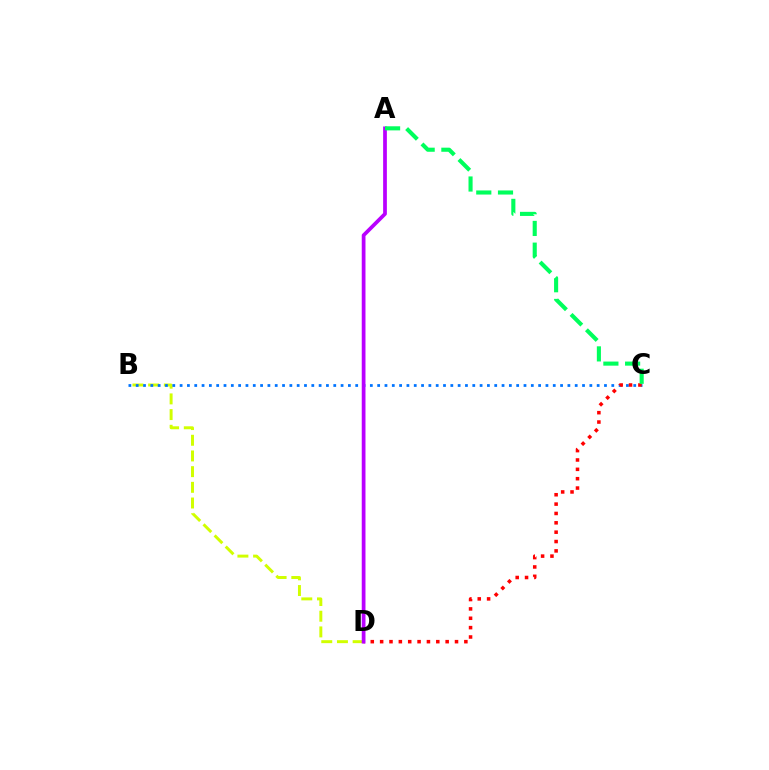{('B', 'D'): [{'color': '#d1ff00', 'line_style': 'dashed', 'thickness': 2.13}], ('B', 'C'): [{'color': '#0074ff', 'line_style': 'dotted', 'thickness': 1.99}], ('C', 'D'): [{'color': '#ff0000', 'line_style': 'dotted', 'thickness': 2.54}], ('A', 'D'): [{'color': '#b900ff', 'line_style': 'solid', 'thickness': 2.69}], ('A', 'C'): [{'color': '#00ff5c', 'line_style': 'dashed', 'thickness': 2.95}]}